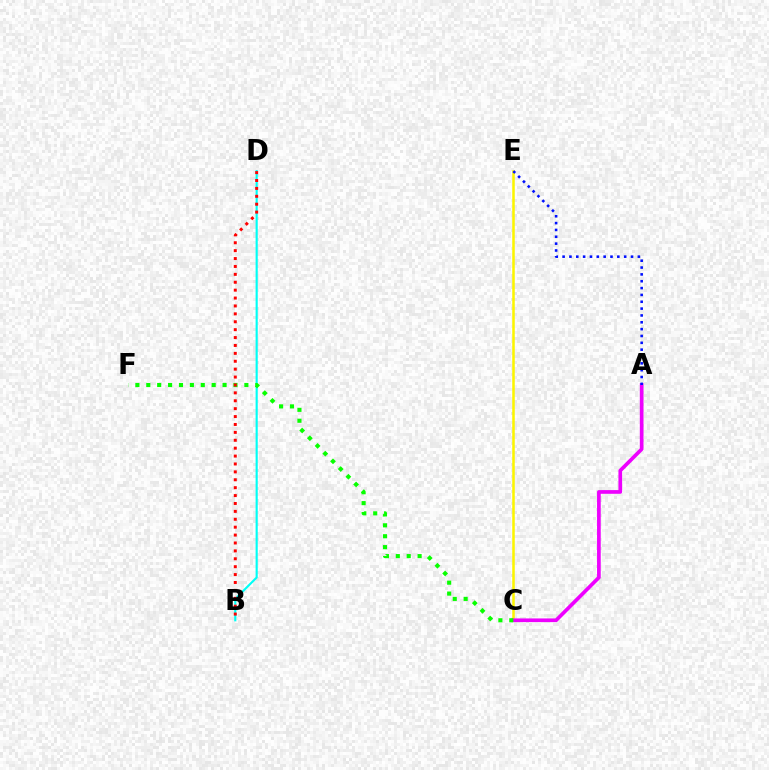{('B', 'D'): [{'color': '#00fff6', 'line_style': 'solid', 'thickness': 1.54}, {'color': '#ff0000', 'line_style': 'dotted', 'thickness': 2.15}], ('C', 'E'): [{'color': '#fcf500', 'line_style': 'solid', 'thickness': 1.83}], ('A', 'C'): [{'color': '#ee00ff', 'line_style': 'solid', 'thickness': 2.66}], ('C', 'F'): [{'color': '#08ff00', 'line_style': 'dotted', 'thickness': 2.96}], ('A', 'E'): [{'color': '#0010ff', 'line_style': 'dotted', 'thickness': 1.86}]}